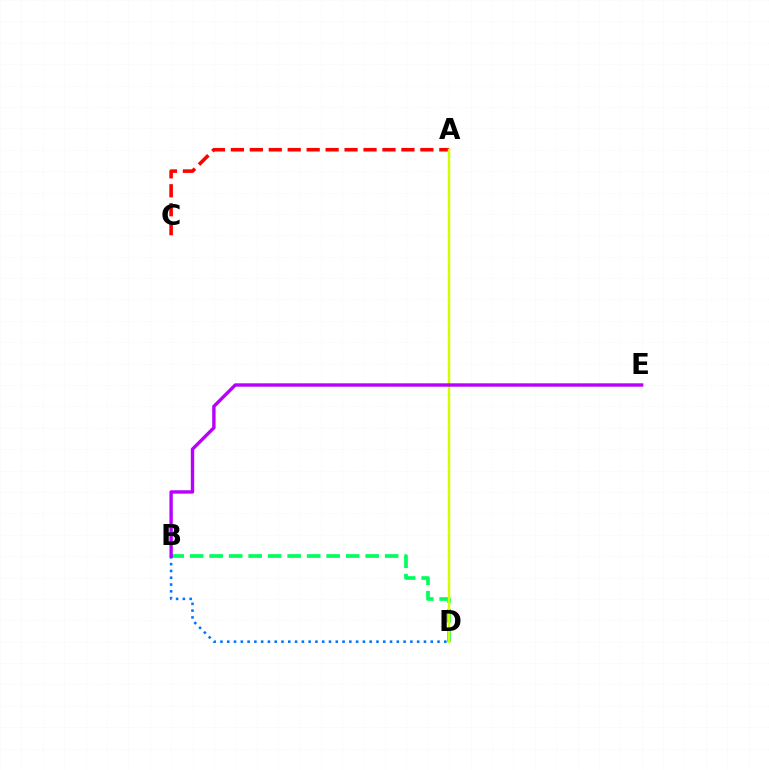{('B', 'D'): [{'color': '#00ff5c', 'line_style': 'dashed', 'thickness': 2.65}, {'color': '#0074ff', 'line_style': 'dotted', 'thickness': 1.84}], ('A', 'C'): [{'color': '#ff0000', 'line_style': 'dashed', 'thickness': 2.57}], ('A', 'D'): [{'color': '#d1ff00', 'line_style': 'solid', 'thickness': 1.76}], ('B', 'E'): [{'color': '#b900ff', 'line_style': 'solid', 'thickness': 2.43}]}